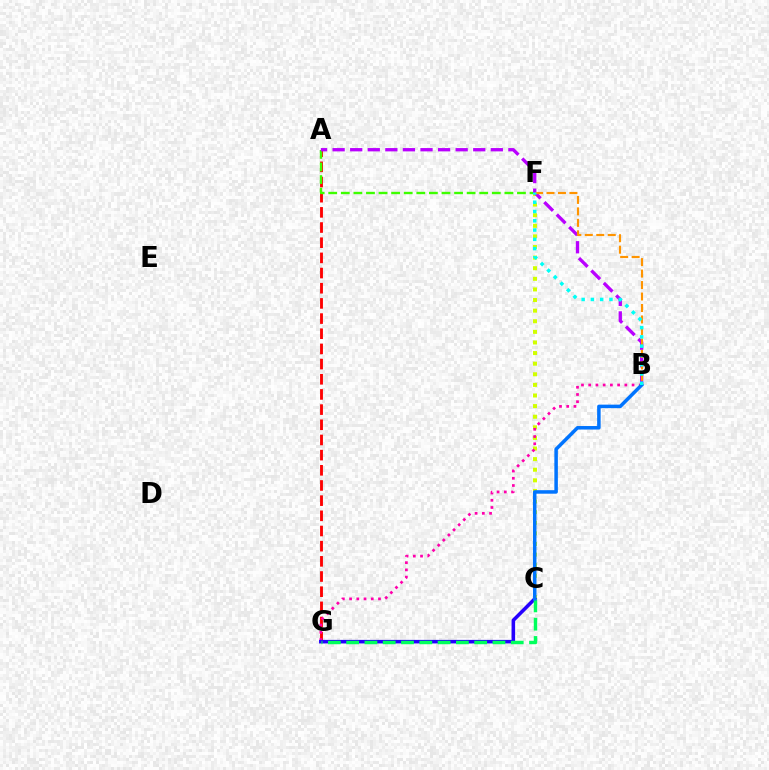{('A', 'G'): [{'color': '#ff0000', 'line_style': 'dashed', 'thickness': 2.06}], ('A', 'F'): [{'color': '#3dff00', 'line_style': 'dashed', 'thickness': 1.71}], ('C', 'F'): [{'color': '#d1ff00', 'line_style': 'dotted', 'thickness': 2.88}], ('A', 'B'): [{'color': '#b900ff', 'line_style': 'dashed', 'thickness': 2.39}], ('B', 'F'): [{'color': '#ff9400', 'line_style': 'dashed', 'thickness': 1.56}, {'color': '#00fff6', 'line_style': 'dotted', 'thickness': 2.52}], ('B', 'G'): [{'color': '#ff00ac', 'line_style': 'dotted', 'thickness': 1.96}], ('C', 'G'): [{'color': '#2500ff', 'line_style': 'solid', 'thickness': 2.56}, {'color': '#00ff5c', 'line_style': 'dashed', 'thickness': 2.48}], ('B', 'C'): [{'color': '#0074ff', 'line_style': 'solid', 'thickness': 2.53}]}